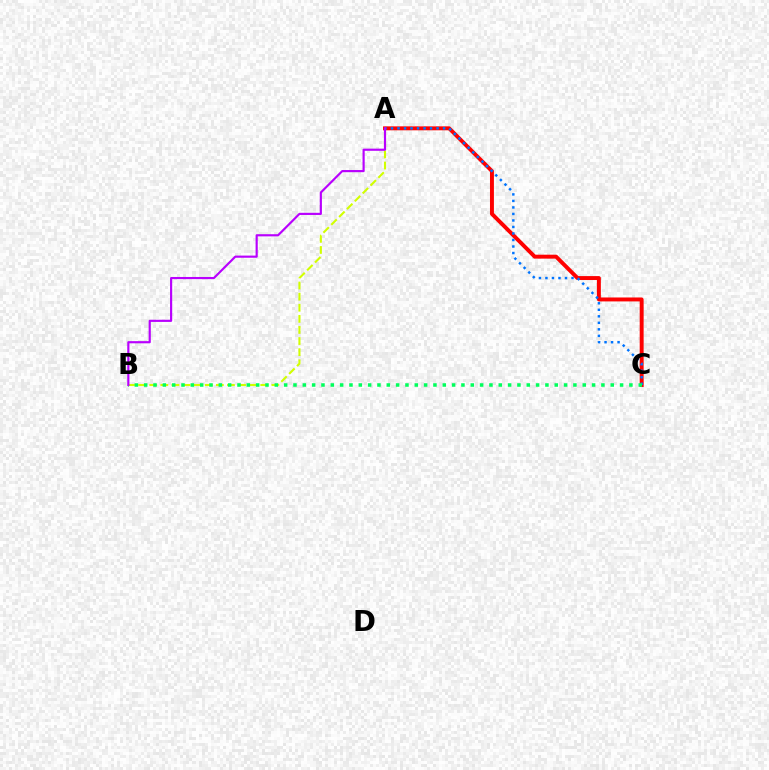{('A', 'C'): [{'color': '#ff0000', 'line_style': 'solid', 'thickness': 2.84}, {'color': '#0074ff', 'line_style': 'dotted', 'thickness': 1.77}], ('A', 'B'): [{'color': '#d1ff00', 'line_style': 'dashed', 'thickness': 1.51}, {'color': '#b900ff', 'line_style': 'solid', 'thickness': 1.56}], ('B', 'C'): [{'color': '#00ff5c', 'line_style': 'dotted', 'thickness': 2.54}]}